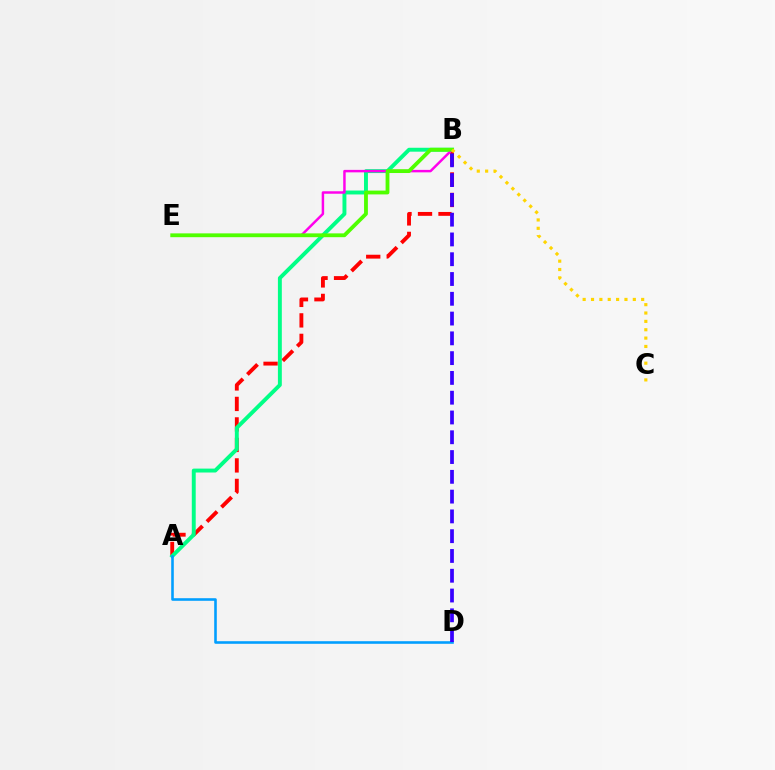{('A', 'B'): [{'color': '#ff0000', 'line_style': 'dashed', 'thickness': 2.78}, {'color': '#00ff86', 'line_style': 'solid', 'thickness': 2.82}], ('B', 'E'): [{'color': '#ff00ed', 'line_style': 'solid', 'thickness': 1.78}, {'color': '#4fff00', 'line_style': 'solid', 'thickness': 2.75}], ('A', 'D'): [{'color': '#009eff', 'line_style': 'solid', 'thickness': 1.86}], ('B', 'C'): [{'color': '#ffd500', 'line_style': 'dotted', 'thickness': 2.27}], ('B', 'D'): [{'color': '#3700ff', 'line_style': 'dashed', 'thickness': 2.69}]}